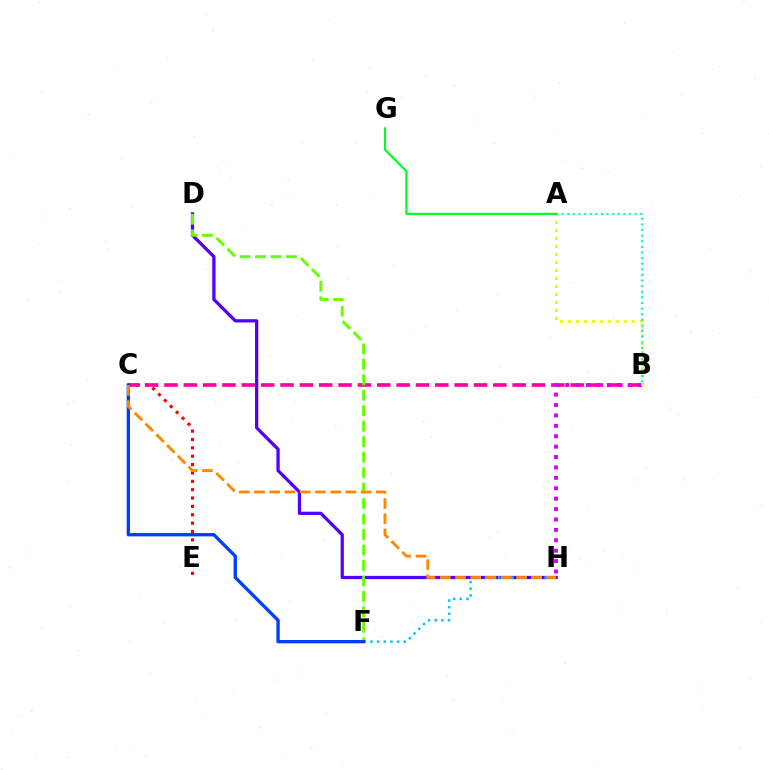{('D', 'H'): [{'color': '#4f00ff', 'line_style': 'solid', 'thickness': 2.35}], ('C', 'E'): [{'color': '#ff0000', 'line_style': 'dotted', 'thickness': 2.27}], ('F', 'H'): [{'color': '#00c7ff', 'line_style': 'dotted', 'thickness': 1.8}], ('B', 'C'): [{'color': '#ff00a0', 'line_style': 'dashed', 'thickness': 2.63}], ('B', 'H'): [{'color': '#d600ff', 'line_style': 'dotted', 'thickness': 2.83}], ('A', 'B'): [{'color': '#eeff00', 'line_style': 'dotted', 'thickness': 2.17}, {'color': '#00ffaf', 'line_style': 'dotted', 'thickness': 1.52}], ('D', 'F'): [{'color': '#66ff00', 'line_style': 'dashed', 'thickness': 2.1}], ('A', 'G'): [{'color': '#00ff27', 'line_style': 'solid', 'thickness': 1.56}], ('C', 'F'): [{'color': '#003fff', 'line_style': 'solid', 'thickness': 2.39}], ('C', 'H'): [{'color': '#ff8800', 'line_style': 'dashed', 'thickness': 2.07}]}